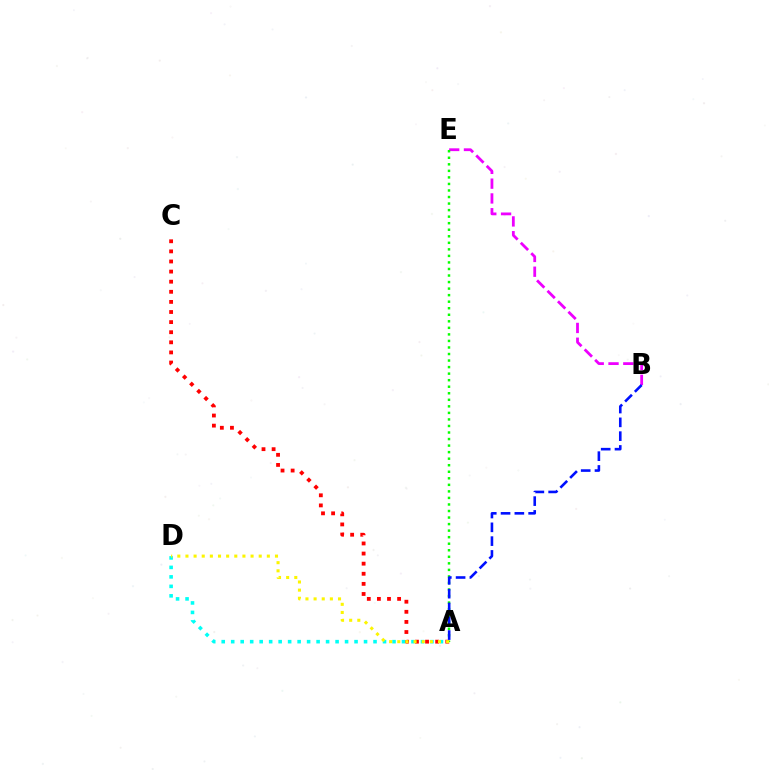{('A', 'C'): [{'color': '#ff0000', 'line_style': 'dotted', 'thickness': 2.75}], ('B', 'E'): [{'color': '#ee00ff', 'line_style': 'dashed', 'thickness': 2.01}], ('A', 'D'): [{'color': '#00fff6', 'line_style': 'dotted', 'thickness': 2.58}, {'color': '#fcf500', 'line_style': 'dotted', 'thickness': 2.21}], ('A', 'E'): [{'color': '#08ff00', 'line_style': 'dotted', 'thickness': 1.78}], ('A', 'B'): [{'color': '#0010ff', 'line_style': 'dashed', 'thickness': 1.87}]}